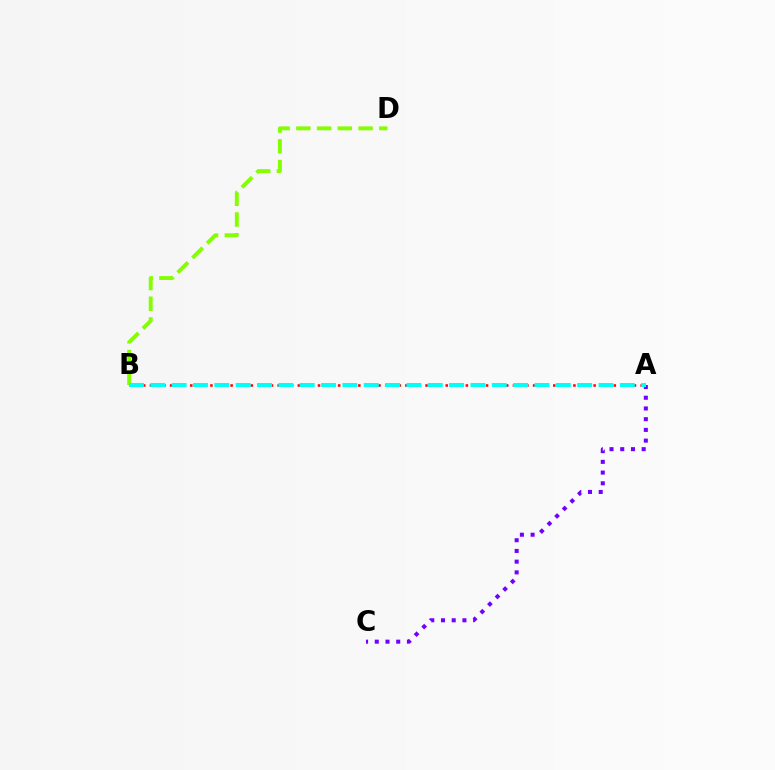{('B', 'D'): [{'color': '#84ff00', 'line_style': 'dashed', 'thickness': 2.82}], ('A', 'C'): [{'color': '#7200ff', 'line_style': 'dotted', 'thickness': 2.91}], ('A', 'B'): [{'color': '#ff0000', 'line_style': 'dotted', 'thickness': 1.83}, {'color': '#00fff6', 'line_style': 'dashed', 'thickness': 2.9}]}